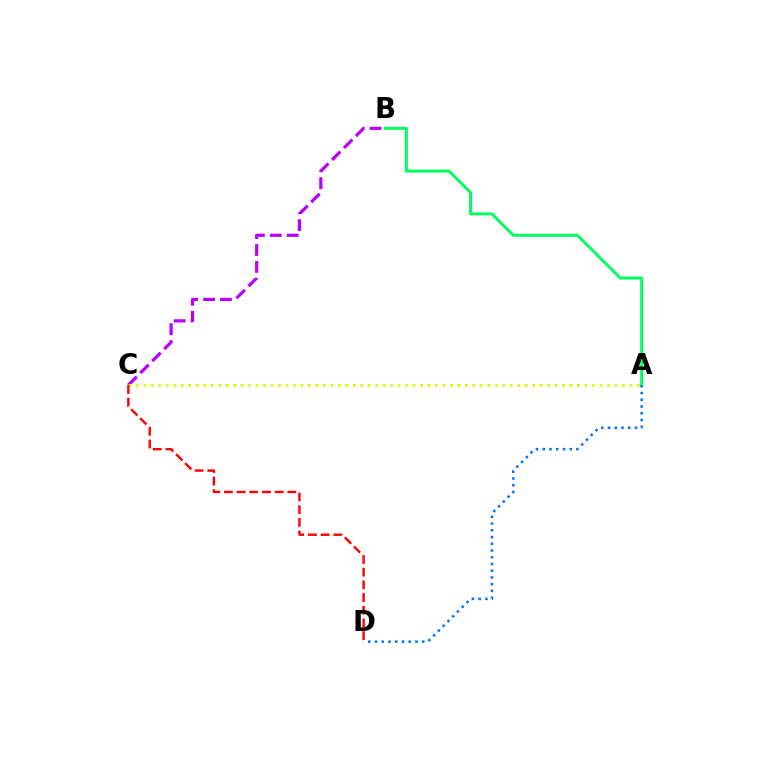{('B', 'C'): [{'color': '#b900ff', 'line_style': 'dashed', 'thickness': 2.3}], ('A', 'C'): [{'color': '#d1ff00', 'line_style': 'dotted', 'thickness': 2.03}], ('A', 'B'): [{'color': '#00ff5c', 'line_style': 'solid', 'thickness': 2.11}], ('C', 'D'): [{'color': '#ff0000', 'line_style': 'dashed', 'thickness': 1.72}], ('A', 'D'): [{'color': '#0074ff', 'line_style': 'dotted', 'thickness': 1.83}]}